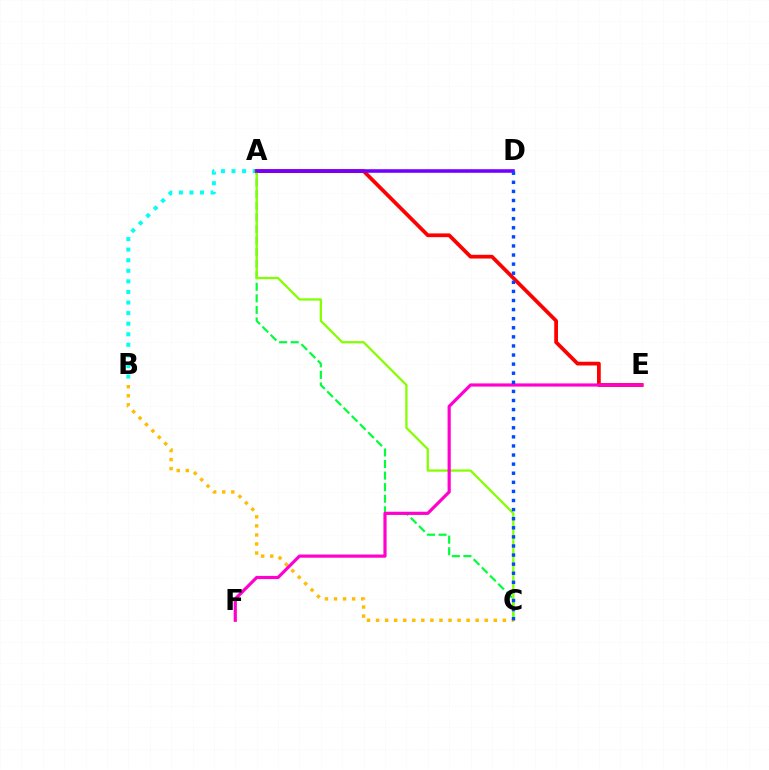{('A', 'B'): [{'color': '#00fff6', 'line_style': 'dotted', 'thickness': 2.87}], ('A', 'C'): [{'color': '#00ff39', 'line_style': 'dashed', 'thickness': 1.57}, {'color': '#84ff00', 'line_style': 'solid', 'thickness': 1.63}], ('A', 'E'): [{'color': '#ff0000', 'line_style': 'solid', 'thickness': 2.7}], ('A', 'D'): [{'color': '#7200ff', 'line_style': 'solid', 'thickness': 2.57}], ('B', 'C'): [{'color': '#ffbd00', 'line_style': 'dotted', 'thickness': 2.46}], ('E', 'F'): [{'color': '#ff00cf', 'line_style': 'solid', 'thickness': 2.29}], ('C', 'D'): [{'color': '#004bff', 'line_style': 'dotted', 'thickness': 2.47}]}